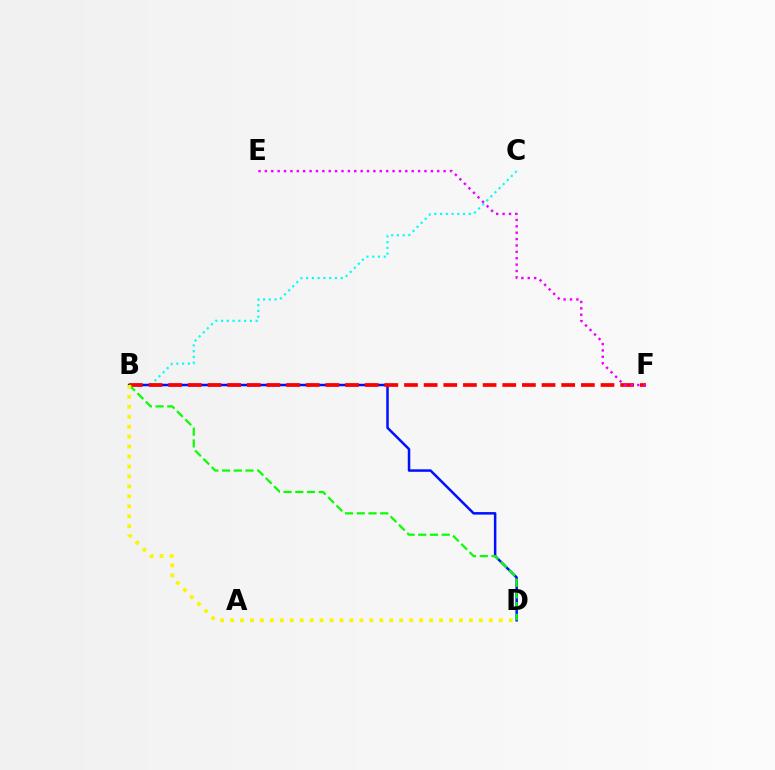{('B', 'C'): [{'color': '#00fff6', 'line_style': 'dotted', 'thickness': 1.57}], ('B', 'D'): [{'color': '#0010ff', 'line_style': 'solid', 'thickness': 1.8}, {'color': '#08ff00', 'line_style': 'dashed', 'thickness': 1.59}, {'color': '#fcf500', 'line_style': 'dotted', 'thickness': 2.7}], ('B', 'F'): [{'color': '#ff0000', 'line_style': 'dashed', 'thickness': 2.67}], ('E', 'F'): [{'color': '#ee00ff', 'line_style': 'dotted', 'thickness': 1.73}]}